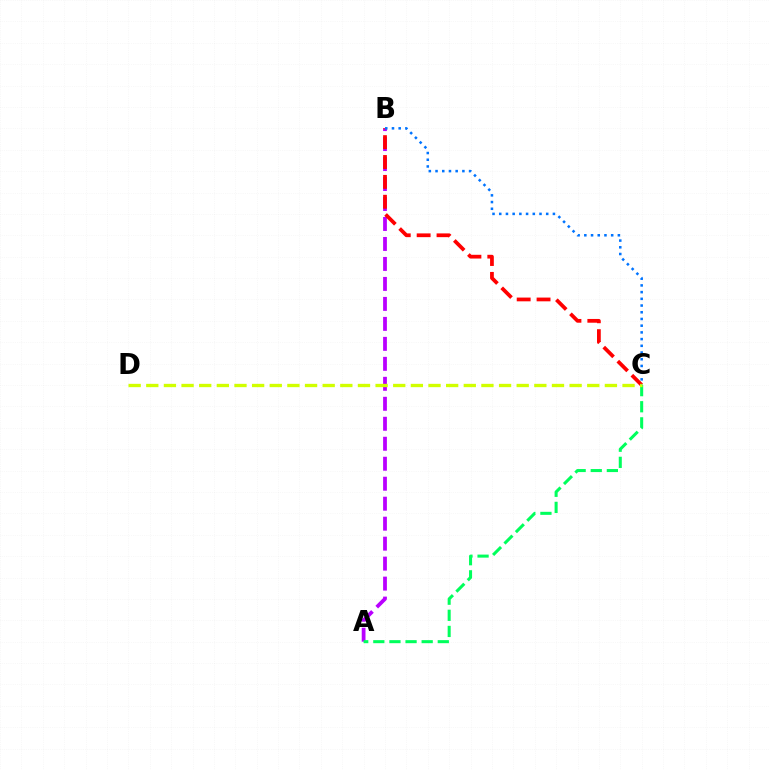{('A', 'B'): [{'color': '#b900ff', 'line_style': 'dashed', 'thickness': 2.71}], ('A', 'C'): [{'color': '#00ff5c', 'line_style': 'dashed', 'thickness': 2.19}], ('B', 'C'): [{'color': '#ff0000', 'line_style': 'dashed', 'thickness': 2.7}, {'color': '#0074ff', 'line_style': 'dotted', 'thickness': 1.82}], ('C', 'D'): [{'color': '#d1ff00', 'line_style': 'dashed', 'thickness': 2.4}]}